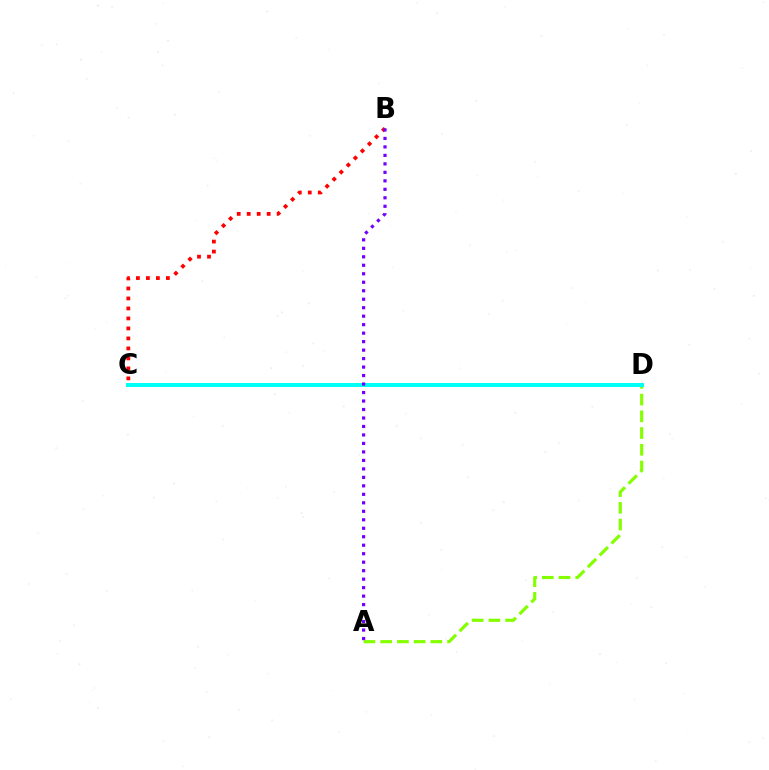{('A', 'D'): [{'color': '#84ff00', 'line_style': 'dashed', 'thickness': 2.27}], ('B', 'C'): [{'color': '#ff0000', 'line_style': 'dotted', 'thickness': 2.71}], ('C', 'D'): [{'color': '#00fff6', 'line_style': 'solid', 'thickness': 2.88}], ('A', 'B'): [{'color': '#7200ff', 'line_style': 'dotted', 'thickness': 2.3}]}